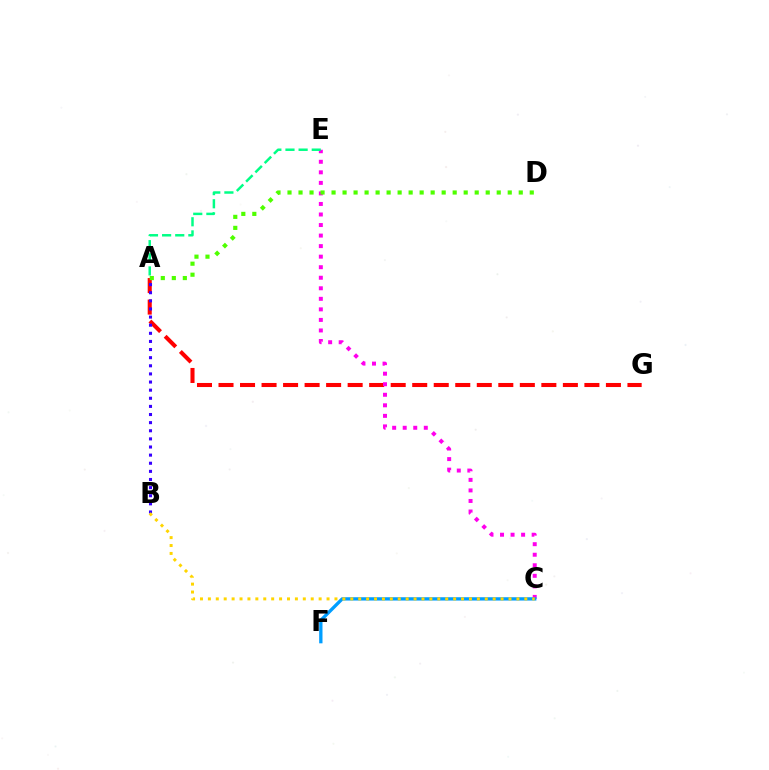{('A', 'G'): [{'color': '#ff0000', 'line_style': 'dashed', 'thickness': 2.92}], ('C', 'E'): [{'color': '#ff00ed', 'line_style': 'dotted', 'thickness': 2.86}], ('A', 'B'): [{'color': '#3700ff', 'line_style': 'dotted', 'thickness': 2.21}], ('A', 'E'): [{'color': '#00ff86', 'line_style': 'dashed', 'thickness': 1.78}], ('A', 'D'): [{'color': '#4fff00', 'line_style': 'dotted', 'thickness': 2.99}], ('C', 'F'): [{'color': '#009eff', 'line_style': 'solid', 'thickness': 2.39}], ('B', 'C'): [{'color': '#ffd500', 'line_style': 'dotted', 'thickness': 2.15}]}